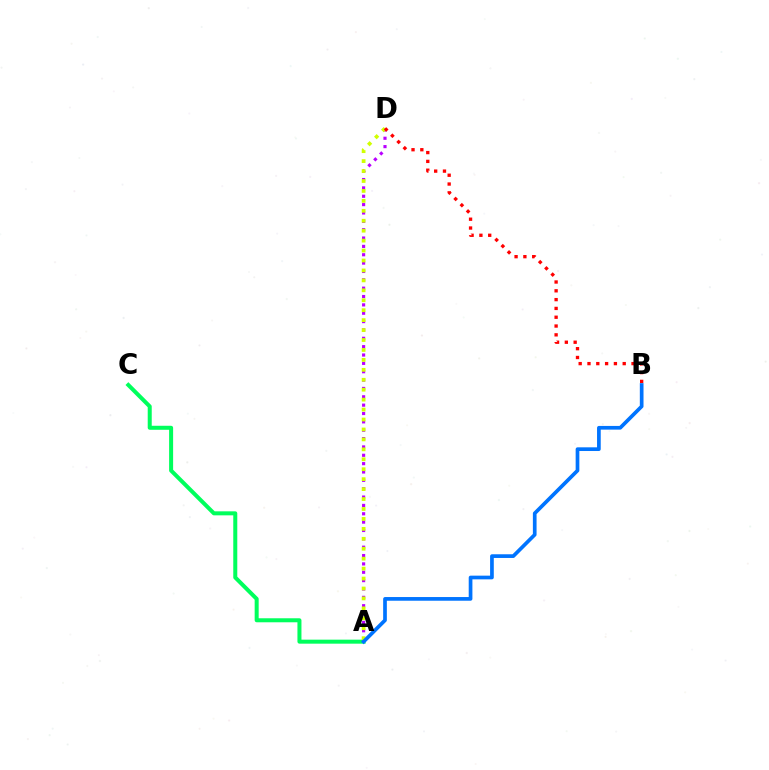{('A', 'C'): [{'color': '#00ff5c', 'line_style': 'solid', 'thickness': 2.89}], ('A', 'D'): [{'color': '#b900ff', 'line_style': 'dotted', 'thickness': 2.27}, {'color': '#d1ff00', 'line_style': 'dotted', 'thickness': 2.7}], ('B', 'D'): [{'color': '#ff0000', 'line_style': 'dotted', 'thickness': 2.39}], ('A', 'B'): [{'color': '#0074ff', 'line_style': 'solid', 'thickness': 2.66}]}